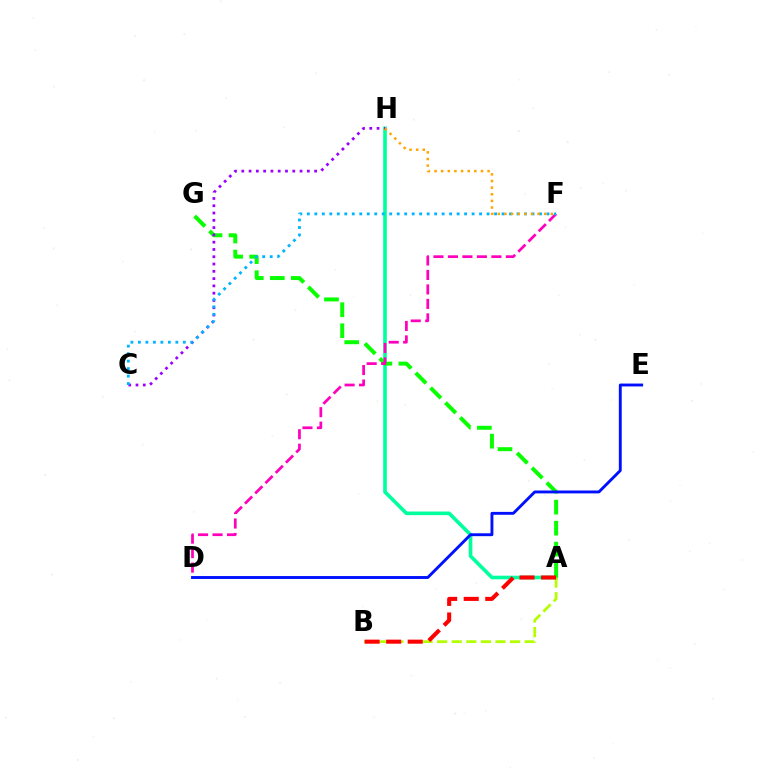{('A', 'H'): [{'color': '#00ff9d', 'line_style': 'solid', 'thickness': 2.61}], ('A', 'G'): [{'color': '#08ff00', 'line_style': 'dashed', 'thickness': 2.85}], ('C', 'H'): [{'color': '#9b00ff', 'line_style': 'dotted', 'thickness': 1.98}], ('A', 'B'): [{'color': '#b3ff00', 'line_style': 'dashed', 'thickness': 1.98}, {'color': '#ff0000', 'line_style': 'dashed', 'thickness': 2.93}], ('D', 'F'): [{'color': '#ff00bd', 'line_style': 'dashed', 'thickness': 1.97}], ('C', 'F'): [{'color': '#00b5ff', 'line_style': 'dotted', 'thickness': 2.03}], ('F', 'H'): [{'color': '#ffa500', 'line_style': 'dotted', 'thickness': 1.8}], ('D', 'E'): [{'color': '#0010ff', 'line_style': 'solid', 'thickness': 2.08}]}